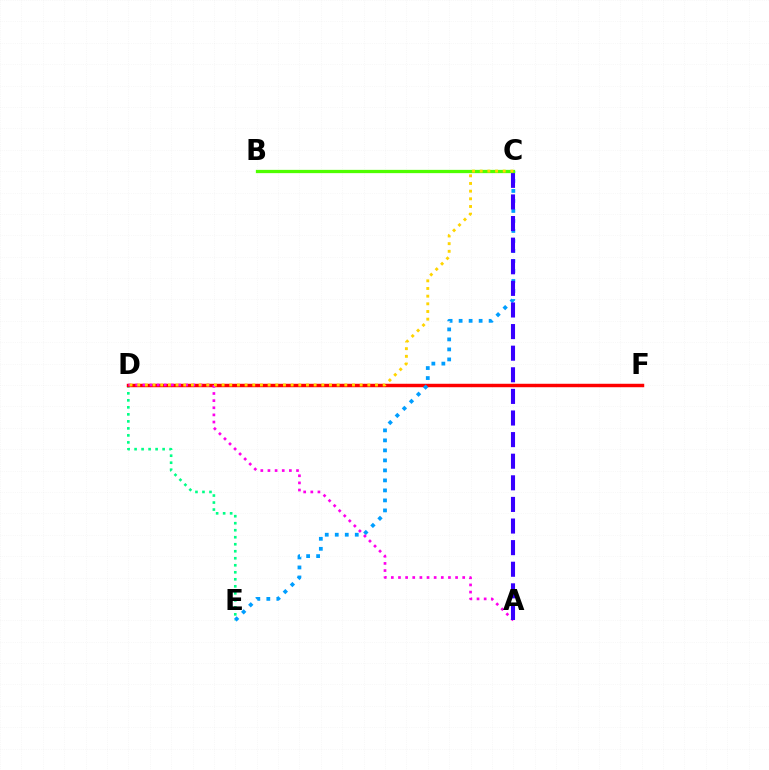{('D', 'E'): [{'color': '#00ff86', 'line_style': 'dotted', 'thickness': 1.9}], ('D', 'F'): [{'color': '#ff0000', 'line_style': 'solid', 'thickness': 2.49}], ('C', 'E'): [{'color': '#009eff', 'line_style': 'dotted', 'thickness': 2.72}], ('A', 'D'): [{'color': '#ff00ed', 'line_style': 'dotted', 'thickness': 1.94}], ('A', 'C'): [{'color': '#3700ff', 'line_style': 'dashed', 'thickness': 2.94}], ('B', 'C'): [{'color': '#4fff00', 'line_style': 'solid', 'thickness': 2.36}], ('C', 'D'): [{'color': '#ffd500', 'line_style': 'dotted', 'thickness': 2.08}]}